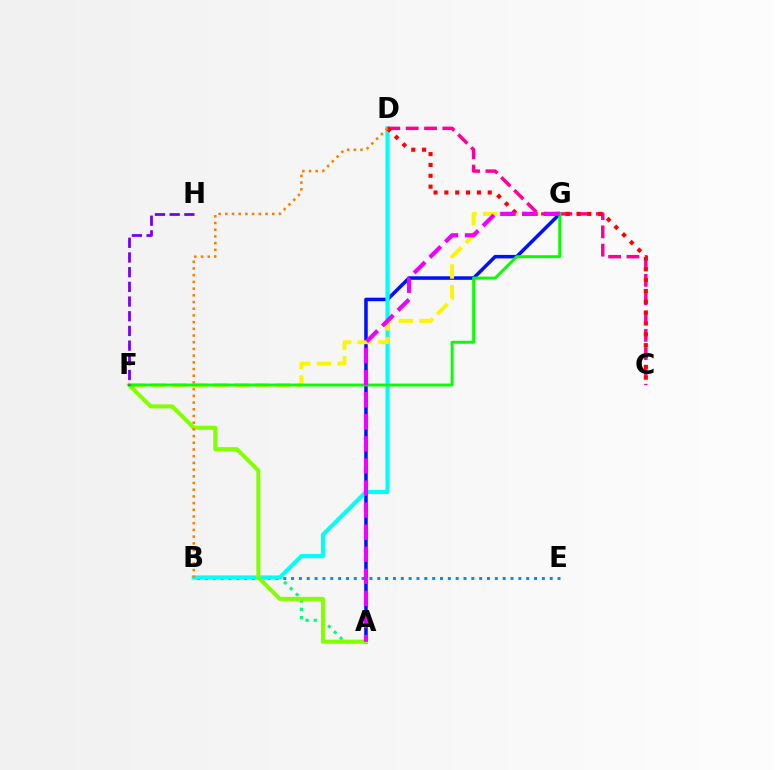{('B', 'E'): [{'color': '#008cff', 'line_style': 'dotted', 'thickness': 2.13}], ('A', 'G'): [{'color': '#0010ff', 'line_style': 'solid', 'thickness': 2.54}, {'color': '#ee00ff', 'line_style': 'dashed', 'thickness': 3.0}], ('A', 'B'): [{'color': '#00ff74', 'line_style': 'dotted', 'thickness': 2.25}], ('B', 'D'): [{'color': '#00fff6', 'line_style': 'solid', 'thickness': 2.98}, {'color': '#ff7c00', 'line_style': 'dotted', 'thickness': 1.82}], ('C', 'D'): [{'color': '#ff0094', 'line_style': 'dashed', 'thickness': 2.49}, {'color': '#ff0000', 'line_style': 'dotted', 'thickness': 2.95}], ('F', 'G'): [{'color': '#fcf500', 'line_style': 'dashed', 'thickness': 2.82}, {'color': '#08ff00', 'line_style': 'solid', 'thickness': 2.08}], ('A', 'F'): [{'color': '#84ff00', 'line_style': 'solid', 'thickness': 2.91}], ('F', 'H'): [{'color': '#7200ff', 'line_style': 'dashed', 'thickness': 2.0}]}